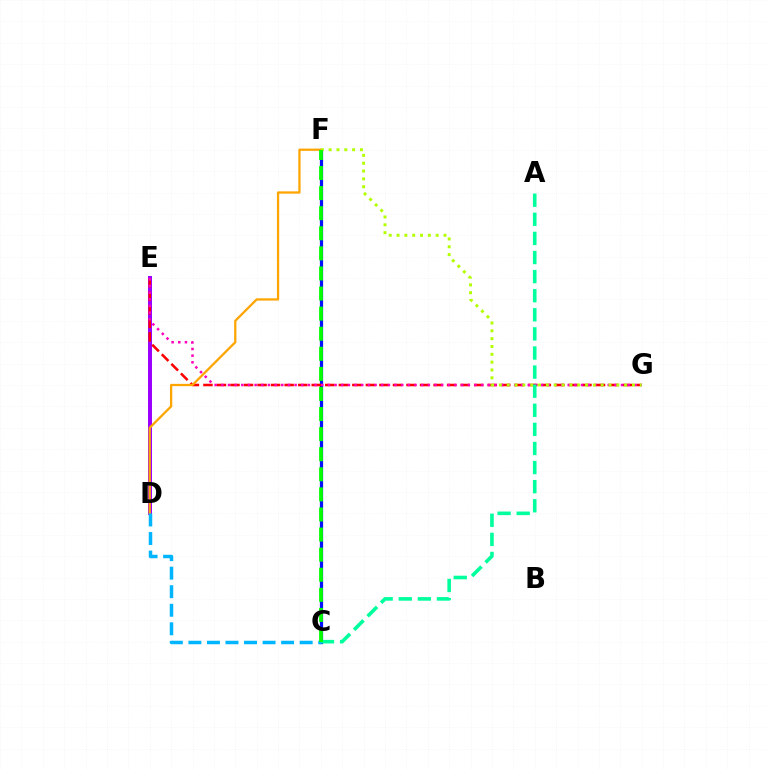{('D', 'E'): [{'color': '#9b00ff', 'line_style': 'solid', 'thickness': 2.86}], ('C', 'F'): [{'color': '#0010ff', 'line_style': 'solid', 'thickness': 2.32}, {'color': '#08ff00', 'line_style': 'dashed', 'thickness': 2.73}], ('E', 'G'): [{'color': '#ff0000', 'line_style': 'dashed', 'thickness': 1.84}, {'color': '#ff00bd', 'line_style': 'dotted', 'thickness': 1.81}], ('D', 'F'): [{'color': '#ffa500', 'line_style': 'solid', 'thickness': 1.63}], ('F', 'G'): [{'color': '#b3ff00', 'line_style': 'dotted', 'thickness': 2.13}], ('A', 'C'): [{'color': '#00ff9d', 'line_style': 'dashed', 'thickness': 2.59}], ('C', 'D'): [{'color': '#00b5ff', 'line_style': 'dashed', 'thickness': 2.52}]}